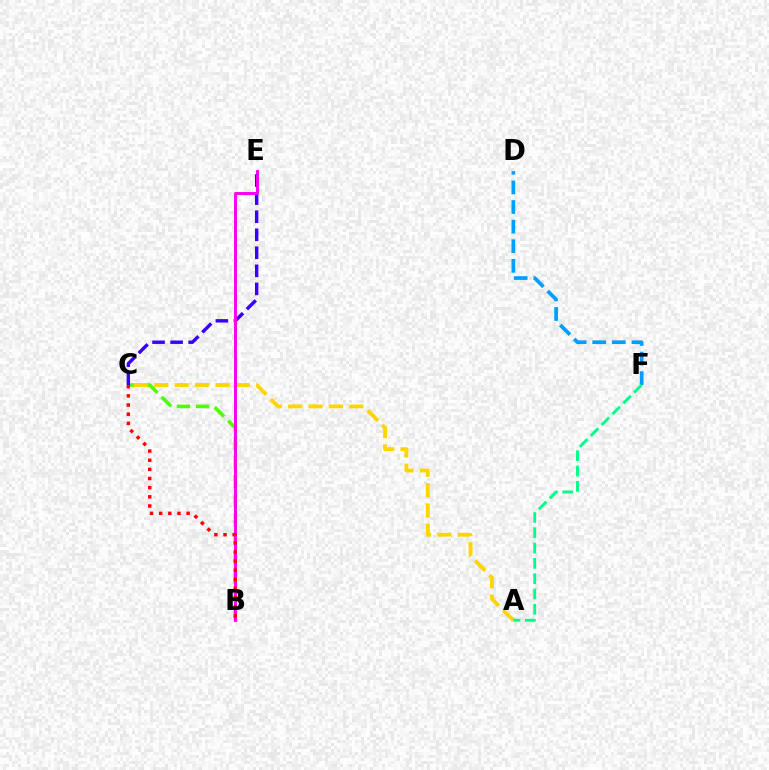{('B', 'C'): [{'color': '#4fff00', 'line_style': 'dashed', 'thickness': 2.6}, {'color': '#ff0000', 'line_style': 'dotted', 'thickness': 2.49}], ('A', 'C'): [{'color': '#ffd500', 'line_style': 'dashed', 'thickness': 2.77}], ('D', 'F'): [{'color': '#009eff', 'line_style': 'dashed', 'thickness': 2.66}], ('C', 'E'): [{'color': '#3700ff', 'line_style': 'dashed', 'thickness': 2.45}], ('B', 'E'): [{'color': '#ff00ed', 'line_style': 'solid', 'thickness': 2.11}], ('A', 'F'): [{'color': '#00ff86', 'line_style': 'dashed', 'thickness': 2.08}]}